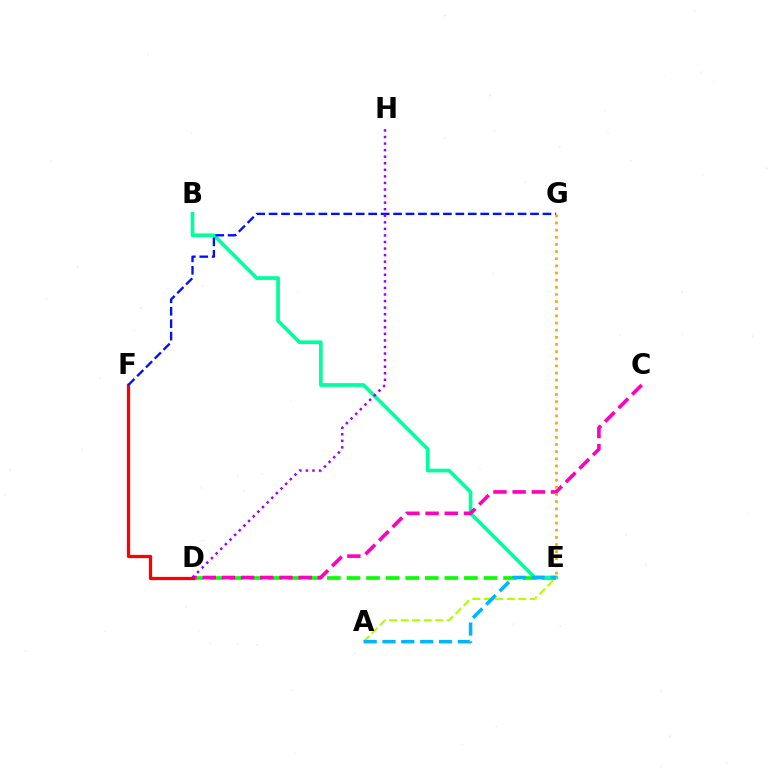{('D', 'E'): [{'color': '#08ff00', 'line_style': 'dashed', 'thickness': 2.66}], ('B', 'E'): [{'color': '#00ff9d', 'line_style': 'solid', 'thickness': 2.67}], ('A', 'E'): [{'color': '#b3ff00', 'line_style': 'dashed', 'thickness': 1.56}, {'color': '#00b5ff', 'line_style': 'dashed', 'thickness': 2.56}], ('C', 'D'): [{'color': '#ff00bd', 'line_style': 'dashed', 'thickness': 2.61}], ('D', 'F'): [{'color': '#ff0000', 'line_style': 'solid', 'thickness': 2.34}], ('F', 'G'): [{'color': '#0010ff', 'line_style': 'dashed', 'thickness': 1.69}], ('E', 'G'): [{'color': '#ffa500', 'line_style': 'dotted', 'thickness': 1.94}], ('D', 'H'): [{'color': '#9b00ff', 'line_style': 'dotted', 'thickness': 1.78}]}